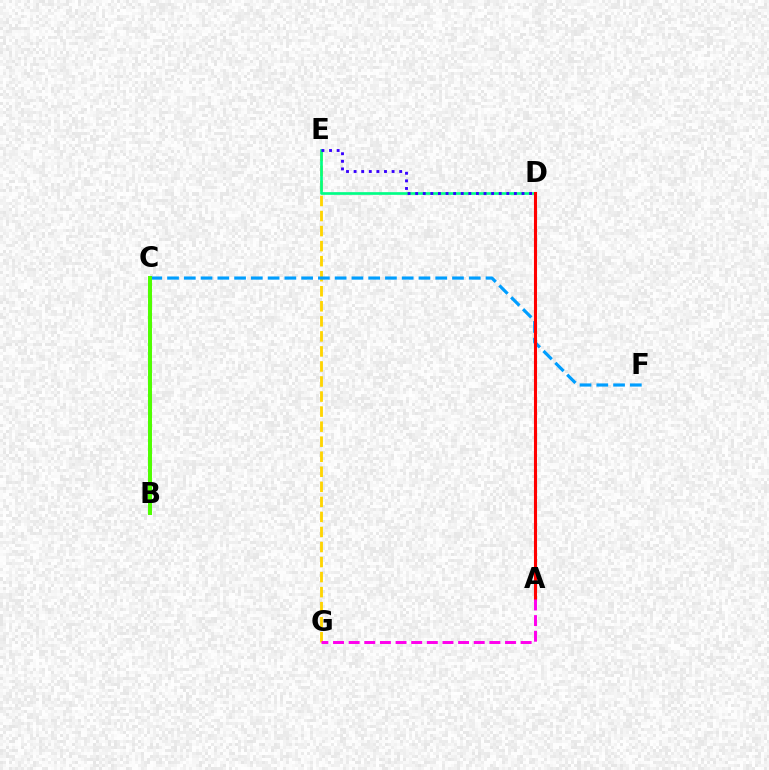{('E', 'G'): [{'color': '#ffd500', 'line_style': 'dashed', 'thickness': 2.04}], ('D', 'E'): [{'color': '#00ff86', 'line_style': 'solid', 'thickness': 1.92}, {'color': '#3700ff', 'line_style': 'dotted', 'thickness': 2.06}], ('C', 'F'): [{'color': '#009eff', 'line_style': 'dashed', 'thickness': 2.28}], ('A', 'D'): [{'color': '#ff0000', 'line_style': 'solid', 'thickness': 2.22}], ('A', 'G'): [{'color': '#ff00ed', 'line_style': 'dashed', 'thickness': 2.12}], ('B', 'C'): [{'color': '#4fff00', 'line_style': 'solid', 'thickness': 2.86}]}